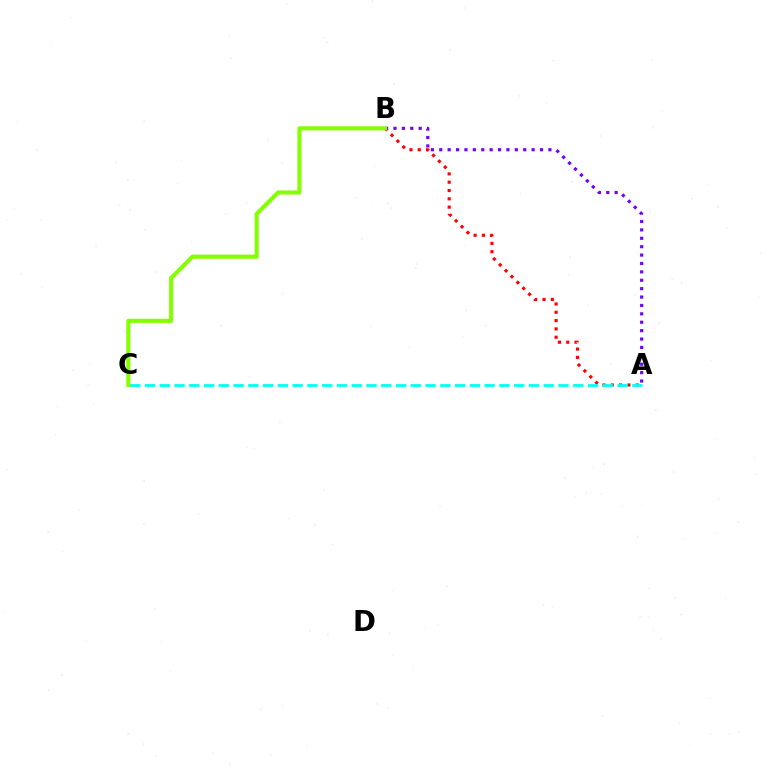{('A', 'B'): [{'color': '#ff0000', 'line_style': 'dotted', 'thickness': 2.26}, {'color': '#7200ff', 'line_style': 'dotted', 'thickness': 2.28}], ('A', 'C'): [{'color': '#00fff6', 'line_style': 'dashed', 'thickness': 2.01}], ('B', 'C'): [{'color': '#84ff00', 'line_style': 'solid', 'thickness': 2.95}]}